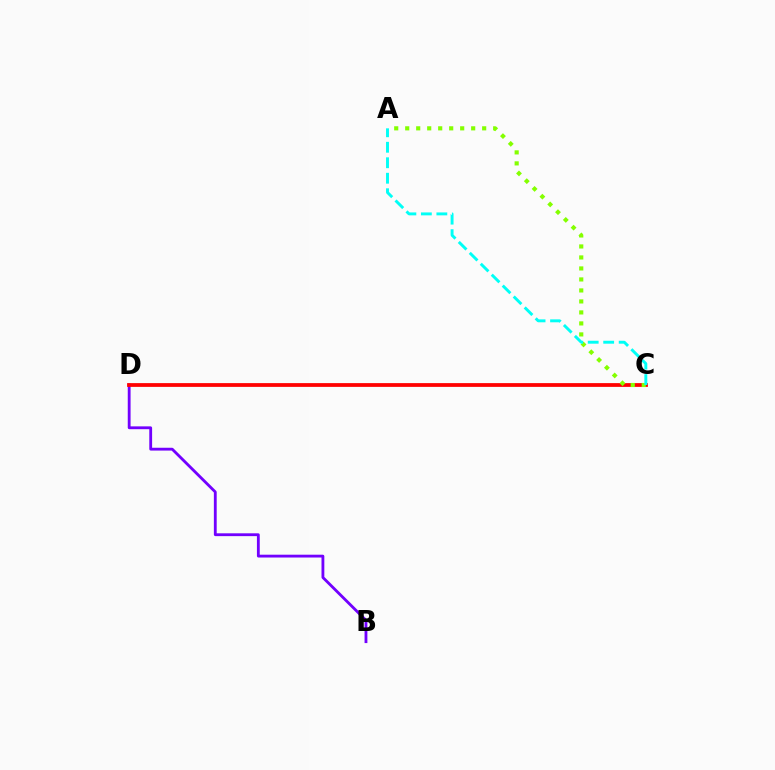{('B', 'D'): [{'color': '#7200ff', 'line_style': 'solid', 'thickness': 2.03}], ('C', 'D'): [{'color': '#ff0000', 'line_style': 'solid', 'thickness': 2.71}], ('A', 'C'): [{'color': '#84ff00', 'line_style': 'dotted', 'thickness': 2.99}, {'color': '#00fff6', 'line_style': 'dashed', 'thickness': 2.1}]}